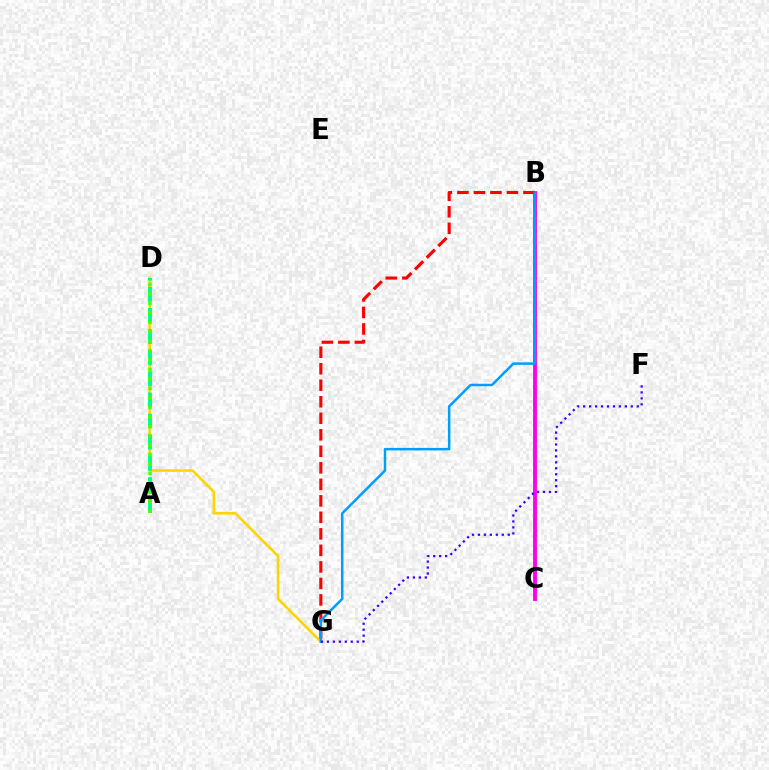{('D', 'G'): [{'color': '#ffd500', 'line_style': 'solid', 'thickness': 1.86}], ('B', 'C'): [{'color': '#ff00ed', 'line_style': 'solid', 'thickness': 2.79}], ('B', 'G'): [{'color': '#ff0000', 'line_style': 'dashed', 'thickness': 2.24}, {'color': '#009eff', 'line_style': 'solid', 'thickness': 1.8}], ('A', 'D'): [{'color': '#00ff86', 'line_style': 'dashed', 'thickness': 2.87}, {'color': '#4fff00', 'line_style': 'dotted', 'thickness': 2.57}], ('F', 'G'): [{'color': '#3700ff', 'line_style': 'dotted', 'thickness': 1.62}]}